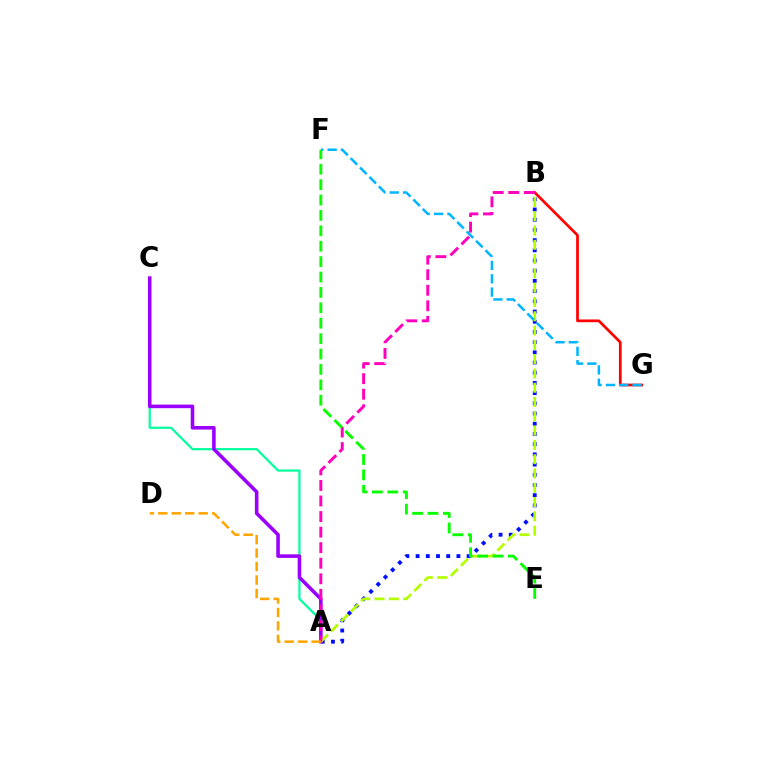{('B', 'G'): [{'color': '#ff0000', 'line_style': 'solid', 'thickness': 1.96}], ('A', 'C'): [{'color': '#00ff9d', 'line_style': 'solid', 'thickness': 1.58}, {'color': '#9b00ff', 'line_style': 'solid', 'thickness': 2.57}], ('A', 'B'): [{'color': '#0010ff', 'line_style': 'dotted', 'thickness': 2.77}, {'color': '#b3ff00', 'line_style': 'dashed', 'thickness': 1.94}, {'color': '#ff00bd', 'line_style': 'dashed', 'thickness': 2.11}], ('F', 'G'): [{'color': '#00b5ff', 'line_style': 'dashed', 'thickness': 1.81}], ('E', 'F'): [{'color': '#08ff00', 'line_style': 'dashed', 'thickness': 2.09}], ('A', 'D'): [{'color': '#ffa500', 'line_style': 'dashed', 'thickness': 1.83}]}